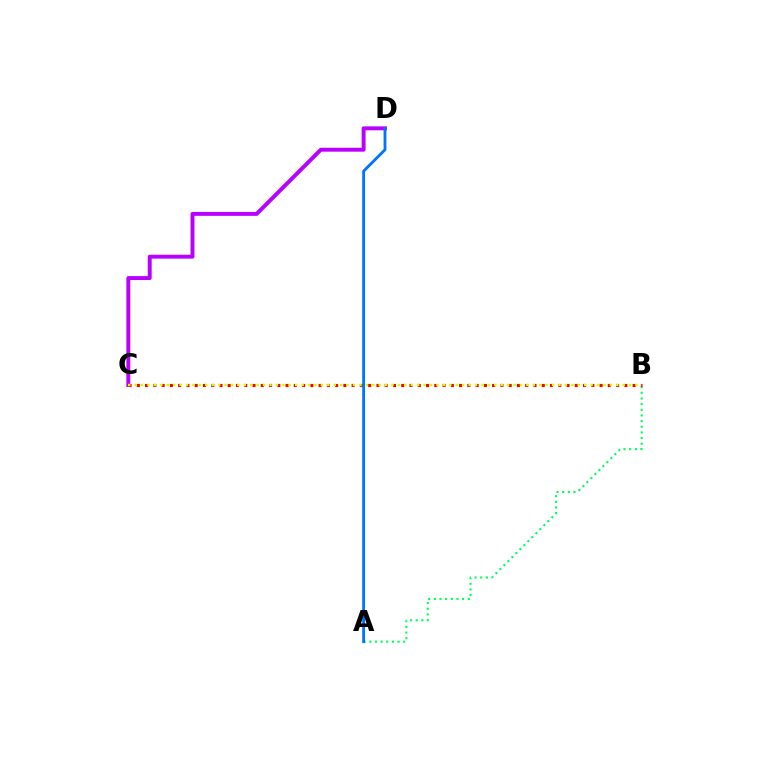{('A', 'B'): [{'color': '#00ff5c', 'line_style': 'dotted', 'thickness': 1.53}], ('C', 'D'): [{'color': '#b900ff', 'line_style': 'solid', 'thickness': 2.82}], ('B', 'C'): [{'color': '#ff0000', 'line_style': 'dotted', 'thickness': 2.25}, {'color': '#d1ff00', 'line_style': 'dotted', 'thickness': 1.74}], ('A', 'D'): [{'color': '#0074ff', 'line_style': 'solid', 'thickness': 2.04}]}